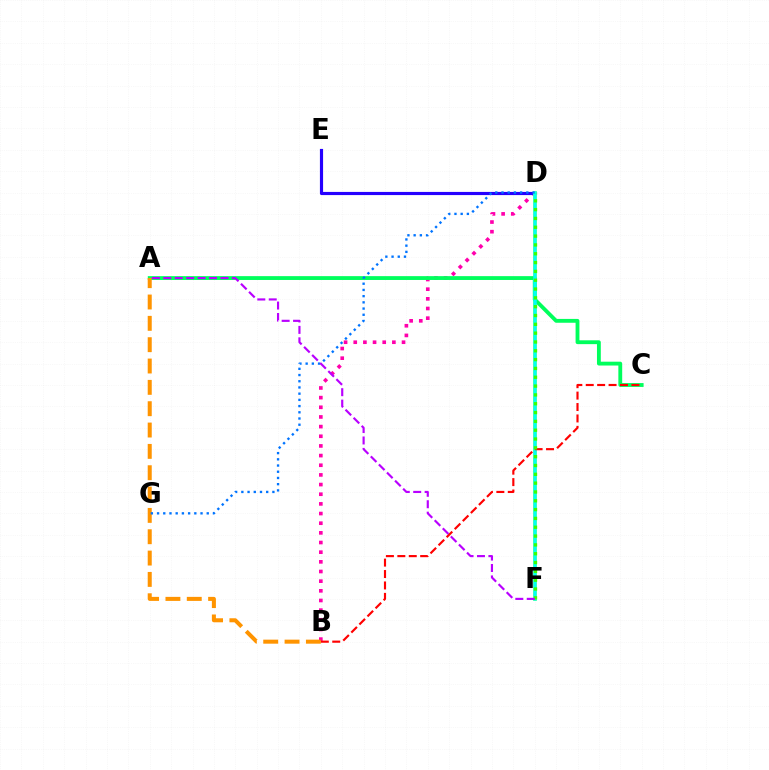{('B', 'D'): [{'color': '#ff00ac', 'line_style': 'dotted', 'thickness': 2.62}], ('D', 'E'): [{'color': '#2500ff', 'line_style': 'solid', 'thickness': 2.27}], ('D', 'F'): [{'color': '#d1ff00', 'line_style': 'solid', 'thickness': 2.58}, {'color': '#00fff6', 'line_style': 'solid', 'thickness': 2.53}, {'color': '#3dff00', 'line_style': 'dotted', 'thickness': 2.4}], ('A', 'C'): [{'color': '#00ff5c', 'line_style': 'solid', 'thickness': 2.76}], ('A', 'B'): [{'color': '#ff9400', 'line_style': 'dashed', 'thickness': 2.9}], ('B', 'C'): [{'color': '#ff0000', 'line_style': 'dashed', 'thickness': 1.55}], ('D', 'G'): [{'color': '#0074ff', 'line_style': 'dotted', 'thickness': 1.69}], ('A', 'F'): [{'color': '#b900ff', 'line_style': 'dashed', 'thickness': 1.55}]}